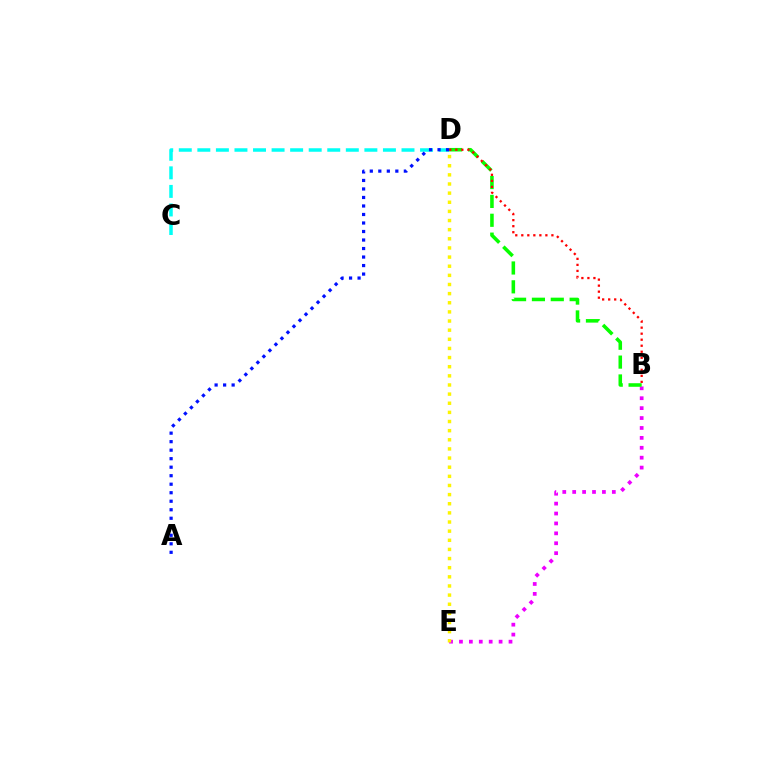{('C', 'D'): [{'color': '#00fff6', 'line_style': 'dashed', 'thickness': 2.52}], ('B', 'E'): [{'color': '#ee00ff', 'line_style': 'dotted', 'thickness': 2.69}], ('B', 'D'): [{'color': '#08ff00', 'line_style': 'dashed', 'thickness': 2.56}, {'color': '#ff0000', 'line_style': 'dotted', 'thickness': 1.64}], ('D', 'E'): [{'color': '#fcf500', 'line_style': 'dotted', 'thickness': 2.48}], ('A', 'D'): [{'color': '#0010ff', 'line_style': 'dotted', 'thickness': 2.31}]}